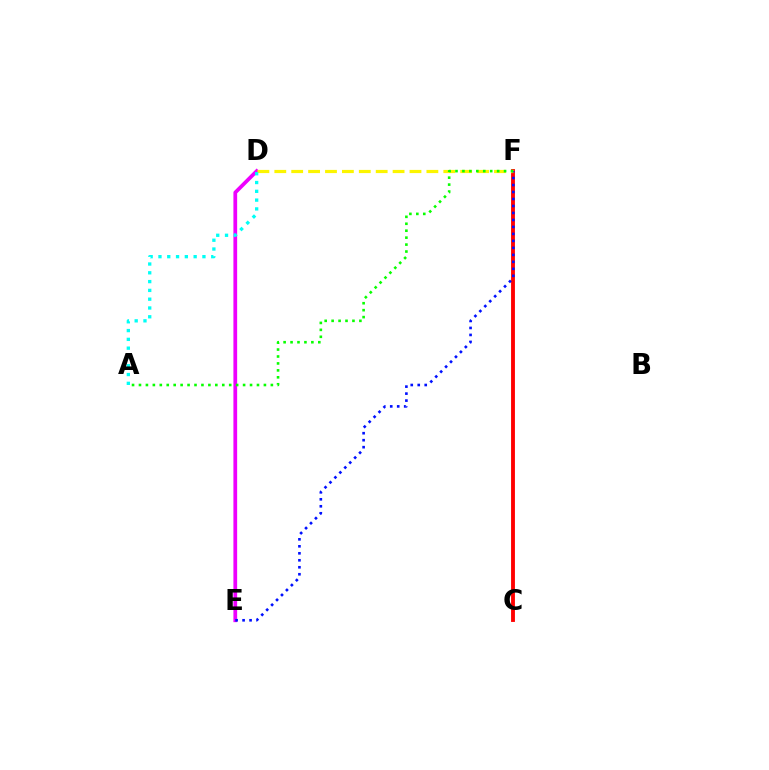{('C', 'F'): [{'color': '#ff0000', 'line_style': 'solid', 'thickness': 2.78}], ('D', 'E'): [{'color': '#ee00ff', 'line_style': 'solid', 'thickness': 2.69}], ('D', 'F'): [{'color': '#fcf500', 'line_style': 'dashed', 'thickness': 2.3}], ('E', 'F'): [{'color': '#0010ff', 'line_style': 'dotted', 'thickness': 1.9}], ('A', 'F'): [{'color': '#08ff00', 'line_style': 'dotted', 'thickness': 1.89}], ('A', 'D'): [{'color': '#00fff6', 'line_style': 'dotted', 'thickness': 2.39}]}